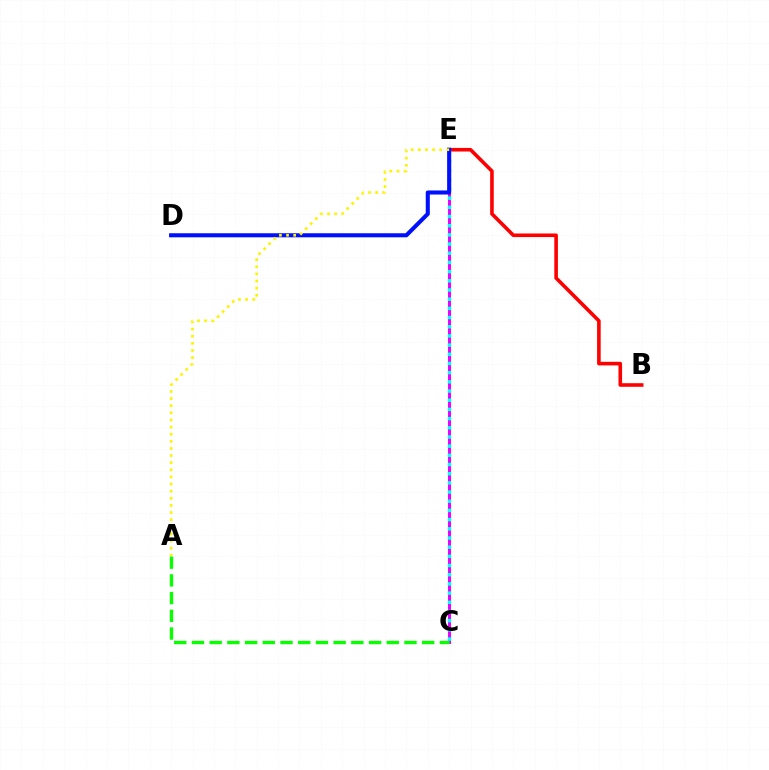{('C', 'E'): [{'color': '#ee00ff', 'line_style': 'solid', 'thickness': 2.19}, {'color': '#00fff6', 'line_style': 'dotted', 'thickness': 2.5}], ('B', 'E'): [{'color': '#ff0000', 'line_style': 'solid', 'thickness': 2.58}], ('A', 'C'): [{'color': '#08ff00', 'line_style': 'dashed', 'thickness': 2.41}], ('D', 'E'): [{'color': '#0010ff', 'line_style': 'solid', 'thickness': 2.93}], ('A', 'E'): [{'color': '#fcf500', 'line_style': 'dotted', 'thickness': 1.93}]}